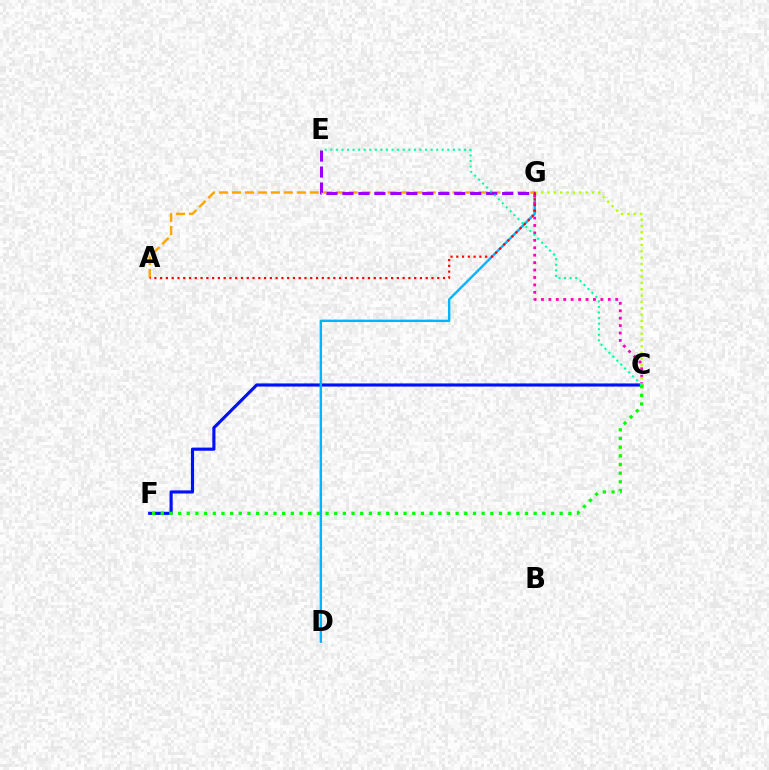{('C', 'F'): [{'color': '#0010ff', 'line_style': 'solid', 'thickness': 2.26}, {'color': '#08ff00', 'line_style': 'dotted', 'thickness': 2.36}], ('D', 'G'): [{'color': '#00b5ff', 'line_style': 'solid', 'thickness': 1.73}], ('C', 'G'): [{'color': '#ff00bd', 'line_style': 'dotted', 'thickness': 2.02}, {'color': '#b3ff00', 'line_style': 'dotted', 'thickness': 1.72}], ('A', 'G'): [{'color': '#ffa500', 'line_style': 'dashed', 'thickness': 1.76}, {'color': '#ff0000', 'line_style': 'dotted', 'thickness': 1.57}], ('E', 'G'): [{'color': '#9b00ff', 'line_style': 'dashed', 'thickness': 2.17}], ('C', 'E'): [{'color': '#00ff9d', 'line_style': 'dotted', 'thickness': 1.51}]}